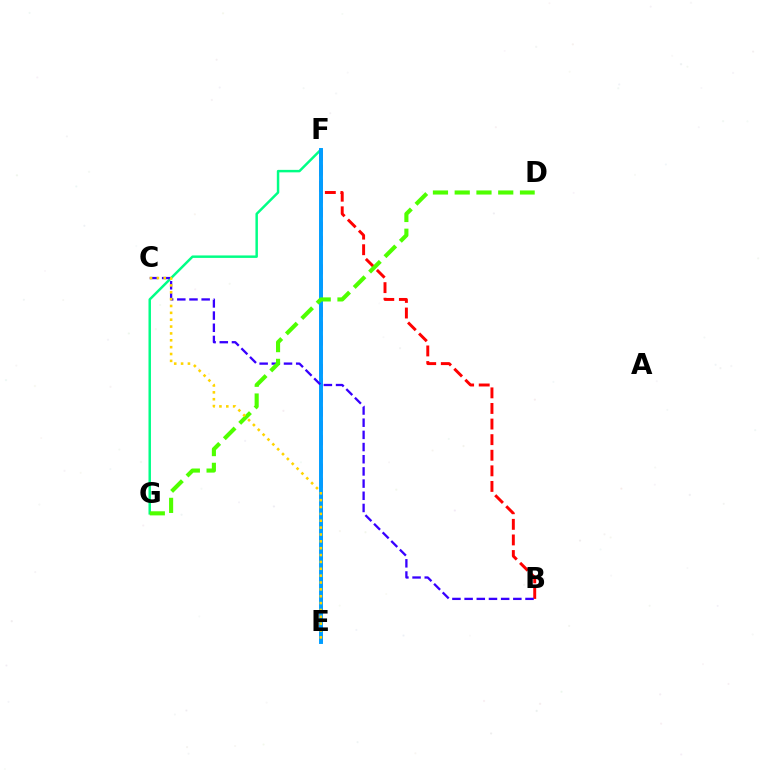{('E', 'F'): [{'color': '#ff00ed', 'line_style': 'dashed', 'thickness': 1.93}, {'color': '#009eff', 'line_style': 'solid', 'thickness': 2.83}], ('F', 'G'): [{'color': '#00ff86', 'line_style': 'solid', 'thickness': 1.78}], ('B', 'F'): [{'color': '#ff0000', 'line_style': 'dashed', 'thickness': 2.12}], ('B', 'C'): [{'color': '#3700ff', 'line_style': 'dashed', 'thickness': 1.65}], ('D', 'G'): [{'color': '#4fff00', 'line_style': 'dashed', 'thickness': 2.96}], ('C', 'E'): [{'color': '#ffd500', 'line_style': 'dotted', 'thickness': 1.86}]}